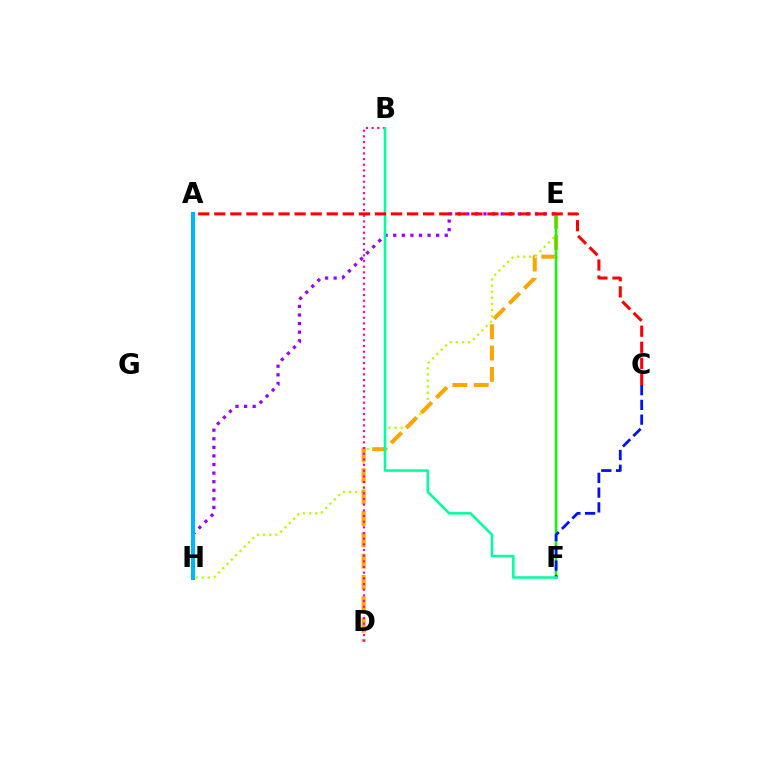{('E', 'H'): [{'color': '#9b00ff', 'line_style': 'dotted', 'thickness': 2.33}, {'color': '#b3ff00', 'line_style': 'dotted', 'thickness': 1.66}], ('D', 'E'): [{'color': '#ffa500', 'line_style': 'dashed', 'thickness': 2.9}], ('B', 'D'): [{'color': '#ff00bd', 'line_style': 'dotted', 'thickness': 1.54}], ('E', 'F'): [{'color': '#08ff00', 'line_style': 'solid', 'thickness': 1.76}], ('C', 'F'): [{'color': '#0010ff', 'line_style': 'dashed', 'thickness': 2.0}], ('B', 'F'): [{'color': '#00ff9d', 'line_style': 'solid', 'thickness': 1.82}], ('A', 'C'): [{'color': '#ff0000', 'line_style': 'dashed', 'thickness': 2.18}], ('A', 'H'): [{'color': '#00b5ff', 'line_style': 'solid', 'thickness': 2.88}]}